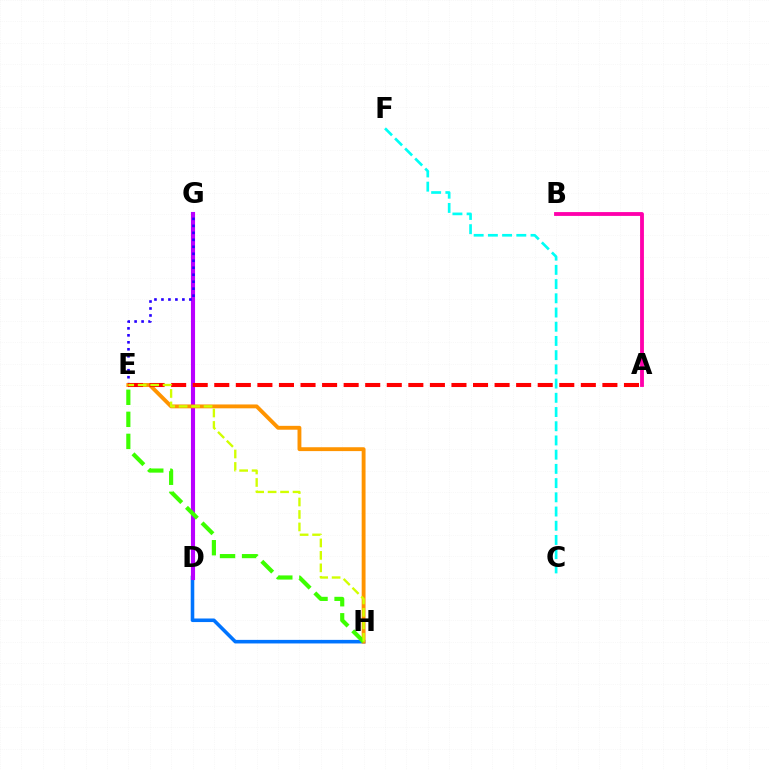{('D', 'H'): [{'color': '#0074ff', 'line_style': 'solid', 'thickness': 2.57}], ('D', 'G'): [{'color': '#00ff5c', 'line_style': 'dashed', 'thickness': 2.71}, {'color': '#b900ff', 'line_style': 'solid', 'thickness': 2.95}], ('A', 'B'): [{'color': '#ff00ac', 'line_style': 'solid', 'thickness': 2.76}], ('E', 'G'): [{'color': '#2500ff', 'line_style': 'dotted', 'thickness': 1.9}], ('E', 'H'): [{'color': '#ff9400', 'line_style': 'solid', 'thickness': 2.78}, {'color': '#3dff00', 'line_style': 'dashed', 'thickness': 2.99}, {'color': '#d1ff00', 'line_style': 'dashed', 'thickness': 1.69}], ('A', 'E'): [{'color': '#ff0000', 'line_style': 'dashed', 'thickness': 2.93}], ('C', 'F'): [{'color': '#00fff6', 'line_style': 'dashed', 'thickness': 1.93}]}